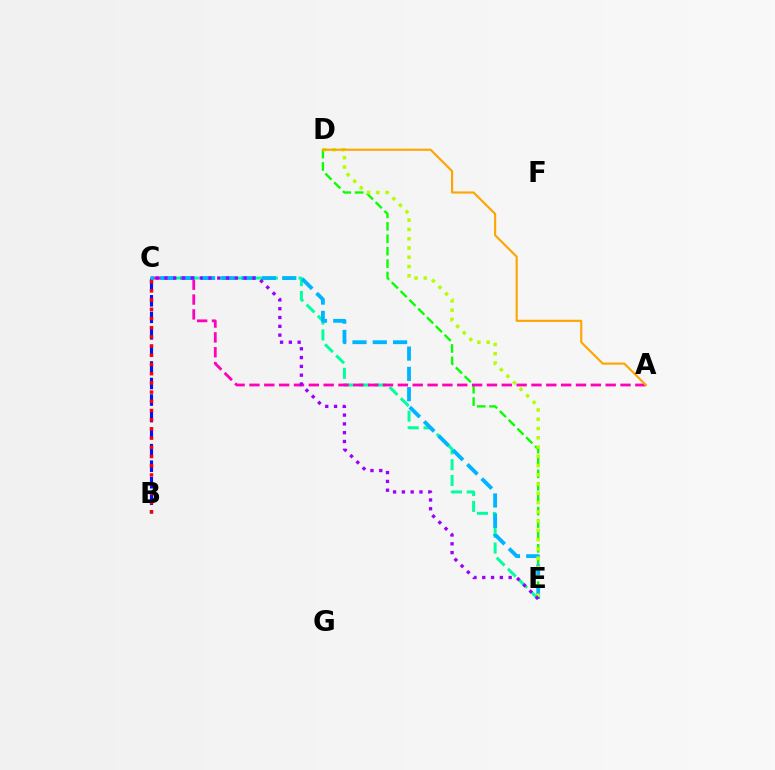{('D', 'E'): [{'color': '#08ff00', 'line_style': 'dashed', 'thickness': 1.69}, {'color': '#b3ff00', 'line_style': 'dotted', 'thickness': 2.52}], ('C', 'E'): [{'color': '#00ff9d', 'line_style': 'dashed', 'thickness': 2.15}, {'color': '#00b5ff', 'line_style': 'dashed', 'thickness': 2.76}, {'color': '#9b00ff', 'line_style': 'dotted', 'thickness': 2.39}], ('B', 'C'): [{'color': '#0010ff', 'line_style': 'dashed', 'thickness': 2.25}, {'color': '#ff0000', 'line_style': 'dotted', 'thickness': 2.5}], ('A', 'C'): [{'color': '#ff00bd', 'line_style': 'dashed', 'thickness': 2.02}], ('A', 'D'): [{'color': '#ffa500', 'line_style': 'solid', 'thickness': 1.54}]}